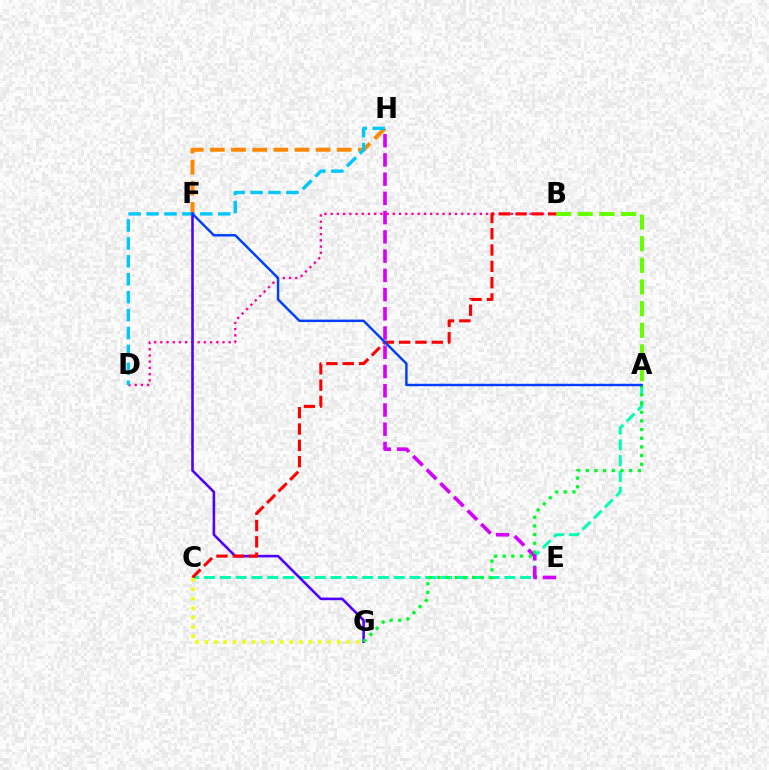{('A', 'B'): [{'color': '#66ff00', 'line_style': 'dashed', 'thickness': 2.94}], ('B', 'D'): [{'color': '#ff00a0', 'line_style': 'dotted', 'thickness': 1.69}], ('A', 'C'): [{'color': '#00ffaf', 'line_style': 'dashed', 'thickness': 2.15}], ('F', 'H'): [{'color': '#ff8800', 'line_style': 'dashed', 'thickness': 2.87}], ('D', 'H'): [{'color': '#00c7ff', 'line_style': 'dashed', 'thickness': 2.43}], ('E', 'H'): [{'color': '#d600ff', 'line_style': 'dashed', 'thickness': 2.61}], ('F', 'G'): [{'color': '#4f00ff', 'line_style': 'solid', 'thickness': 1.86}], ('B', 'C'): [{'color': '#ff0000', 'line_style': 'dashed', 'thickness': 2.22}], ('C', 'G'): [{'color': '#eeff00', 'line_style': 'dotted', 'thickness': 2.57}], ('A', 'G'): [{'color': '#00ff27', 'line_style': 'dotted', 'thickness': 2.36}], ('A', 'F'): [{'color': '#003fff', 'line_style': 'solid', 'thickness': 1.76}]}